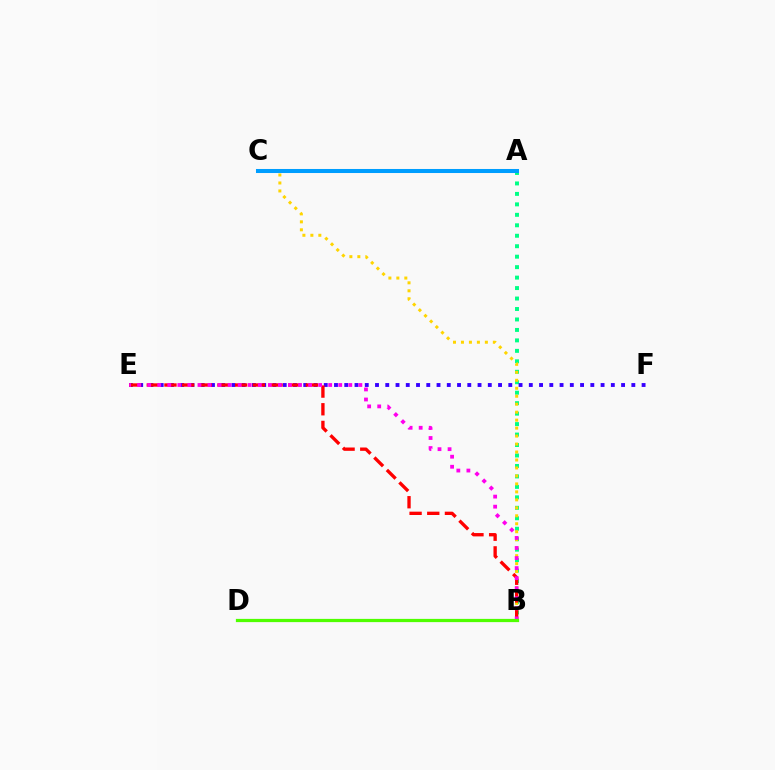{('A', 'B'): [{'color': '#00ff86', 'line_style': 'dotted', 'thickness': 2.84}], ('E', 'F'): [{'color': '#3700ff', 'line_style': 'dotted', 'thickness': 2.79}], ('B', 'C'): [{'color': '#ffd500', 'line_style': 'dotted', 'thickness': 2.17}], ('B', 'E'): [{'color': '#ff0000', 'line_style': 'dashed', 'thickness': 2.4}, {'color': '#ff00ed', 'line_style': 'dotted', 'thickness': 2.73}], ('B', 'D'): [{'color': '#4fff00', 'line_style': 'solid', 'thickness': 2.32}], ('A', 'C'): [{'color': '#009eff', 'line_style': 'solid', 'thickness': 2.91}]}